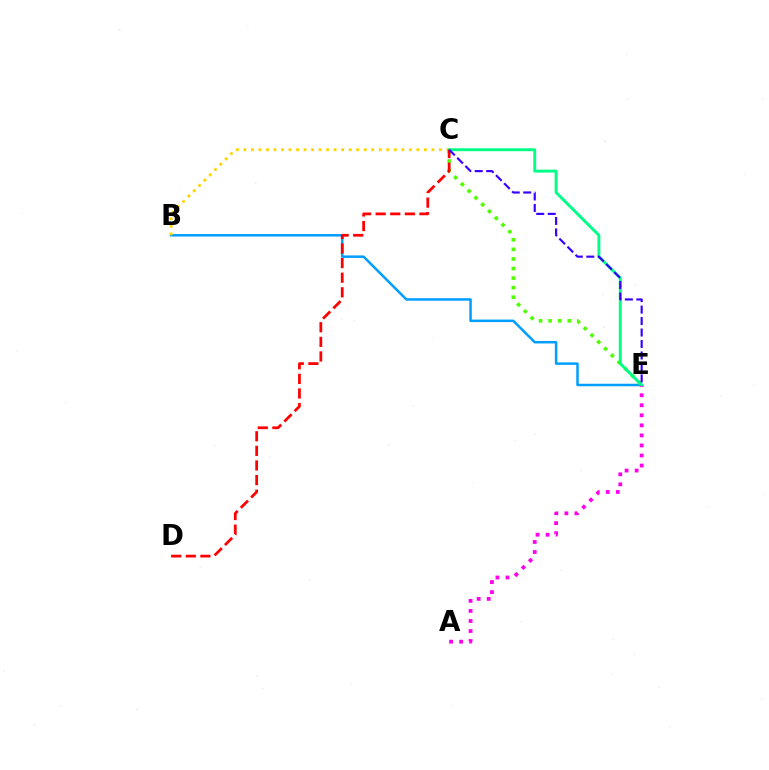{('B', 'E'): [{'color': '#009eff', 'line_style': 'solid', 'thickness': 1.8}], ('A', 'E'): [{'color': '#ff00ed', 'line_style': 'dotted', 'thickness': 2.73}], ('C', 'E'): [{'color': '#4fff00', 'line_style': 'dotted', 'thickness': 2.6}, {'color': '#00ff86', 'line_style': 'solid', 'thickness': 2.11}, {'color': '#3700ff', 'line_style': 'dashed', 'thickness': 1.56}], ('B', 'C'): [{'color': '#ffd500', 'line_style': 'dotted', 'thickness': 2.04}], ('C', 'D'): [{'color': '#ff0000', 'line_style': 'dashed', 'thickness': 1.98}]}